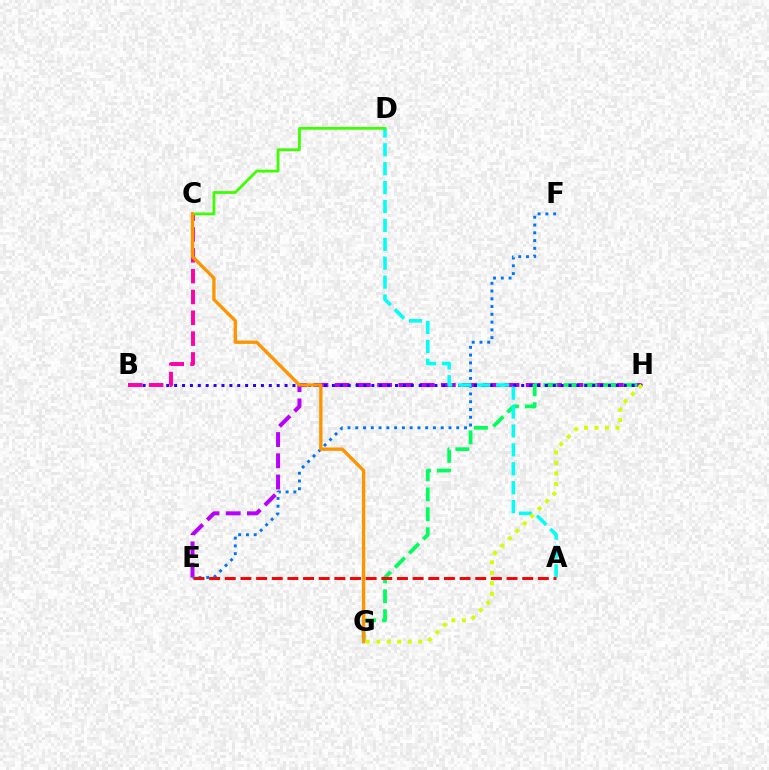{('E', 'H'): [{'color': '#b900ff', 'line_style': 'dashed', 'thickness': 2.88}], ('G', 'H'): [{'color': '#00ff5c', 'line_style': 'dashed', 'thickness': 2.71}, {'color': '#d1ff00', 'line_style': 'dotted', 'thickness': 2.85}], ('B', 'H'): [{'color': '#2500ff', 'line_style': 'dotted', 'thickness': 2.14}], ('B', 'C'): [{'color': '#ff00ac', 'line_style': 'dashed', 'thickness': 2.83}], ('E', 'F'): [{'color': '#0074ff', 'line_style': 'dotted', 'thickness': 2.11}], ('A', 'D'): [{'color': '#00fff6', 'line_style': 'dashed', 'thickness': 2.57}], ('C', 'D'): [{'color': '#3dff00', 'line_style': 'solid', 'thickness': 2.0}], ('C', 'G'): [{'color': '#ff9400', 'line_style': 'solid', 'thickness': 2.4}], ('A', 'E'): [{'color': '#ff0000', 'line_style': 'dashed', 'thickness': 2.13}]}